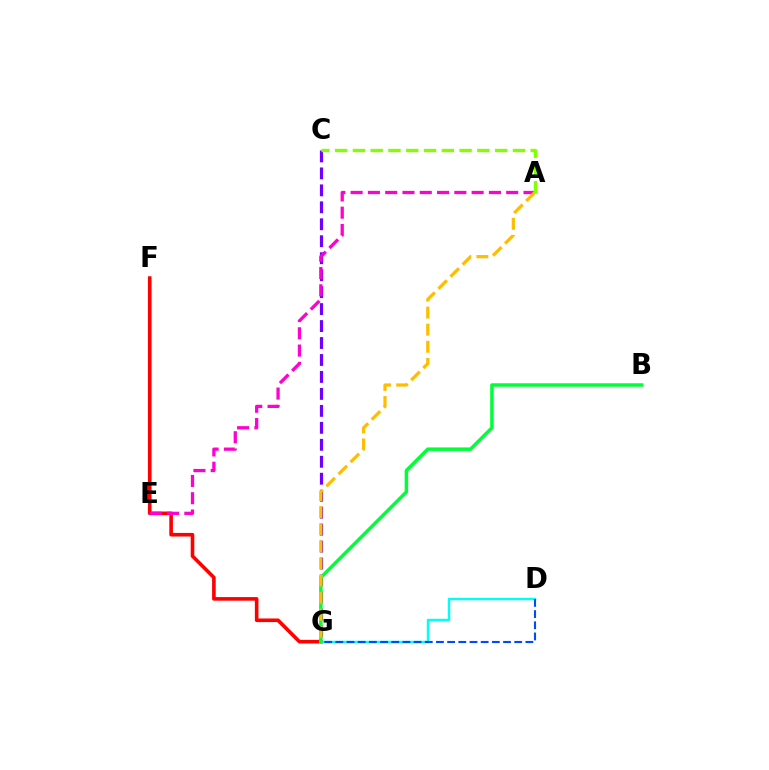{('C', 'G'): [{'color': '#7200ff', 'line_style': 'dashed', 'thickness': 2.3}], ('F', 'G'): [{'color': '#ff0000', 'line_style': 'solid', 'thickness': 2.6}], ('A', 'E'): [{'color': '#ff00cf', 'line_style': 'dashed', 'thickness': 2.35}], ('D', 'G'): [{'color': '#00fff6', 'line_style': 'solid', 'thickness': 1.76}, {'color': '#004bff', 'line_style': 'dashed', 'thickness': 1.52}], ('B', 'G'): [{'color': '#00ff39', 'line_style': 'solid', 'thickness': 2.51}], ('A', 'G'): [{'color': '#ffbd00', 'line_style': 'dashed', 'thickness': 2.32}], ('A', 'C'): [{'color': '#84ff00', 'line_style': 'dashed', 'thickness': 2.42}]}